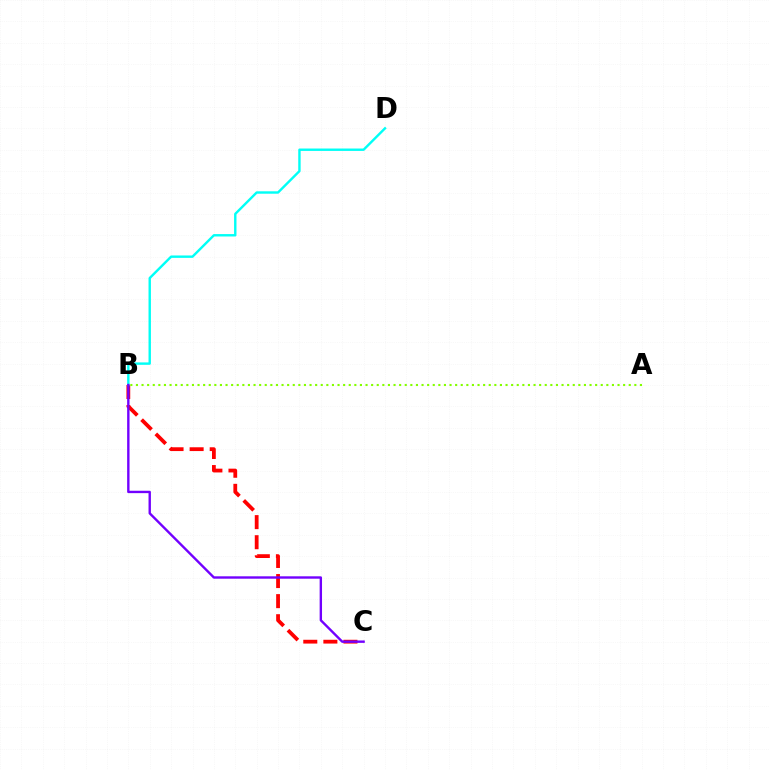{('B', 'C'): [{'color': '#ff0000', 'line_style': 'dashed', 'thickness': 2.73}, {'color': '#7200ff', 'line_style': 'solid', 'thickness': 1.72}], ('A', 'B'): [{'color': '#84ff00', 'line_style': 'dotted', 'thickness': 1.52}], ('B', 'D'): [{'color': '#00fff6', 'line_style': 'solid', 'thickness': 1.73}]}